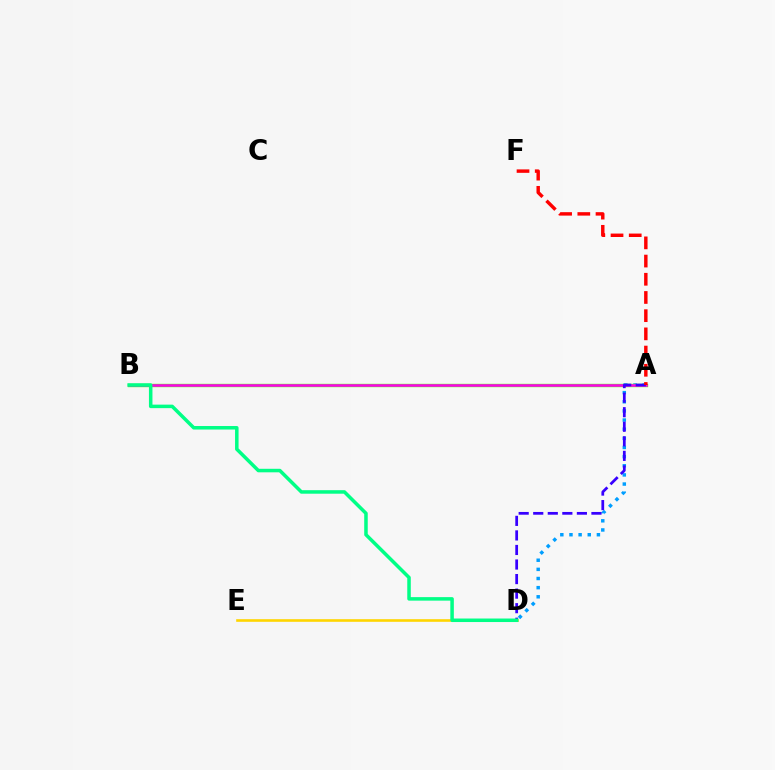{('A', 'D'): [{'color': '#009eff', 'line_style': 'dotted', 'thickness': 2.48}, {'color': '#3700ff', 'line_style': 'dashed', 'thickness': 1.98}], ('A', 'B'): [{'color': '#4fff00', 'line_style': 'solid', 'thickness': 2.41}, {'color': '#ff00ed', 'line_style': 'solid', 'thickness': 1.82}], ('D', 'E'): [{'color': '#ffd500', 'line_style': 'solid', 'thickness': 1.88}], ('A', 'F'): [{'color': '#ff0000', 'line_style': 'dashed', 'thickness': 2.47}], ('B', 'D'): [{'color': '#00ff86', 'line_style': 'solid', 'thickness': 2.53}]}